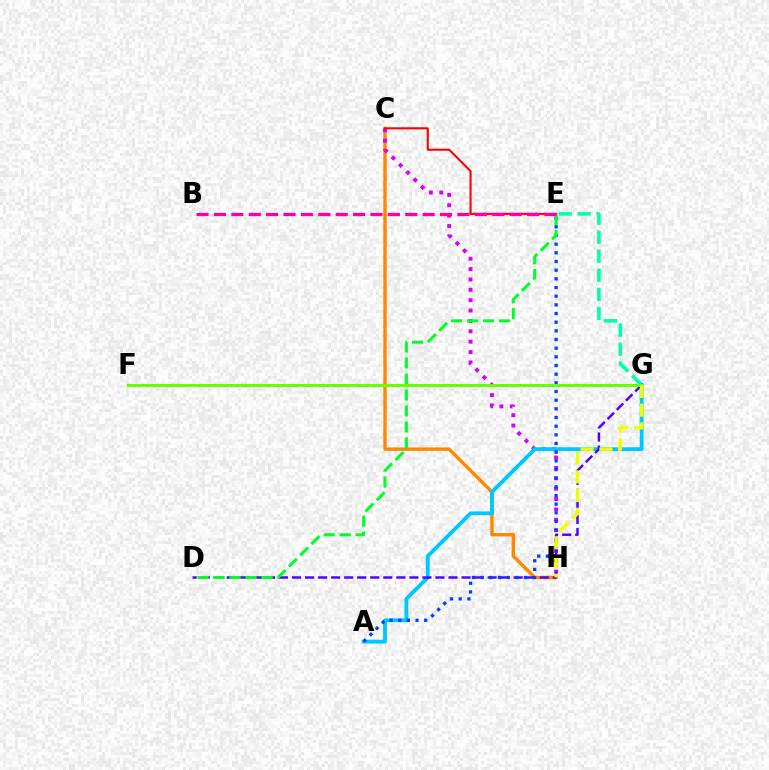{('C', 'H'): [{'color': '#ff8800', 'line_style': 'solid', 'thickness': 2.46}, {'color': '#d600ff', 'line_style': 'dotted', 'thickness': 2.82}], ('E', 'G'): [{'color': '#00ffaf', 'line_style': 'dashed', 'thickness': 2.59}], ('A', 'G'): [{'color': '#00c7ff', 'line_style': 'solid', 'thickness': 2.76}], ('C', 'E'): [{'color': '#ff0000', 'line_style': 'solid', 'thickness': 1.5}], ('D', 'G'): [{'color': '#4f00ff', 'line_style': 'dashed', 'thickness': 1.77}], ('A', 'E'): [{'color': '#003fff', 'line_style': 'dotted', 'thickness': 2.35}], ('D', 'E'): [{'color': '#00ff27', 'line_style': 'dashed', 'thickness': 2.17}], ('B', 'E'): [{'color': '#ff00a0', 'line_style': 'dashed', 'thickness': 2.36}], ('F', 'G'): [{'color': '#66ff00', 'line_style': 'solid', 'thickness': 2.17}], ('G', 'H'): [{'color': '#eeff00', 'line_style': 'dashed', 'thickness': 2.54}]}